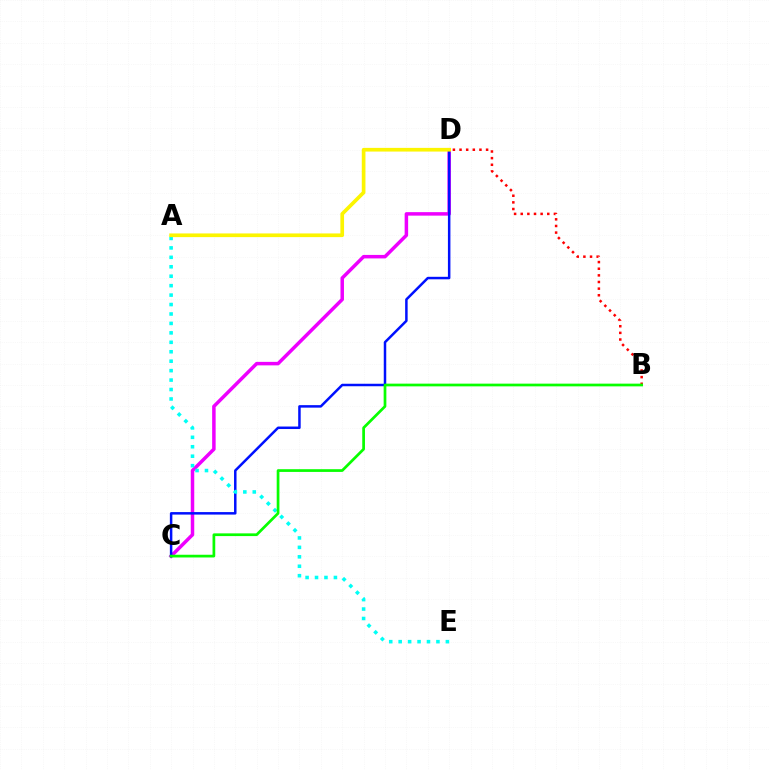{('C', 'D'): [{'color': '#ee00ff', 'line_style': 'solid', 'thickness': 2.52}, {'color': '#0010ff', 'line_style': 'solid', 'thickness': 1.8}], ('B', 'D'): [{'color': '#ff0000', 'line_style': 'dotted', 'thickness': 1.8}], ('A', 'E'): [{'color': '#00fff6', 'line_style': 'dotted', 'thickness': 2.57}], ('A', 'D'): [{'color': '#fcf500', 'line_style': 'solid', 'thickness': 2.65}], ('B', 'C'): [{'color': '#08ff00', 'line_style': 'solid', 'thickness': 1.96}]}